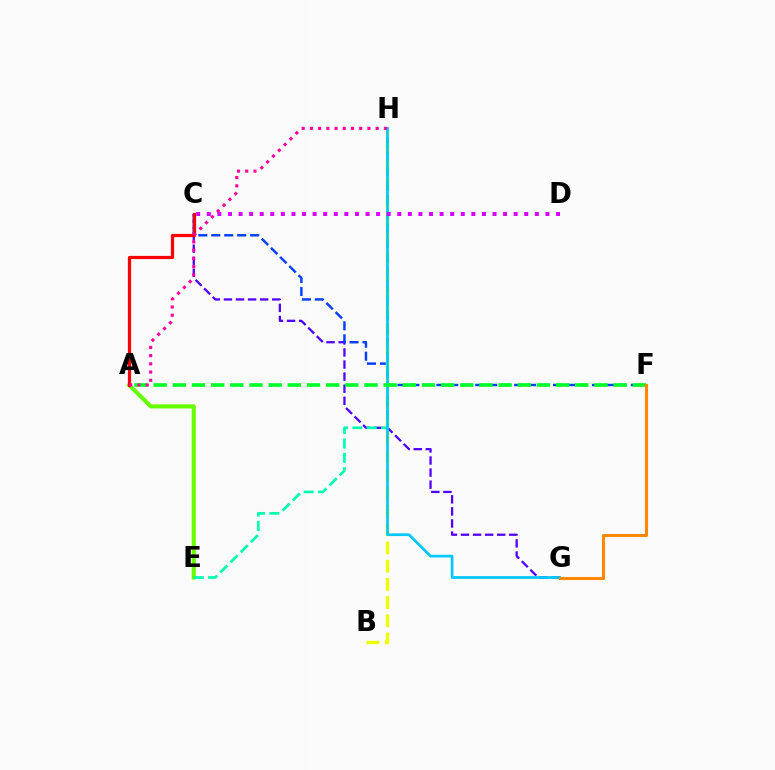{('C', 'G'): [{'color': '#4f00ff', 'line_style': 'dashed', 'thickness': 1.64}], ('C', 'F'): [{'color': '#003fff', 'line_style': 'dashed', 'thickness': 1.76}], ('B', 'H'): [{'color': '#eeff00', 'line_style': 'dashed', 'thickness': 2.47}], ('A', 'E'): [{'color': '#66ff00', 'line_style': 'solid', 'thickness': 2.93}], ('E', 'H'): [{'color': '#00ffaf', 'line_style': 'dashed', 'thickness': 1.95}], ('A', 'C'): [{'color': '#ff0000', 'line_style': 'solid', 'thickness': 2.32}], ('G', 'H'): [{'color': '#00c7ff', 'line_style': 'solid', 'thickness': 1.95}], ('A', 'F'): [{'color': '#00ff27', 'line_style': 'dashed', 'thickness': 2.6}], ('A', 'H'): [{'color': '#ff00a0', 'line_style': 'dotted', 'thickness': 2.23}], ('F', 'G'): [{'color': '#ff8800', 'line_style': 'solid', 'thickness': 2.22}], ('C', 'D'): [{'color': '#d600ff', 'line_style': 'dotted', 'thickness': 2.88}]}